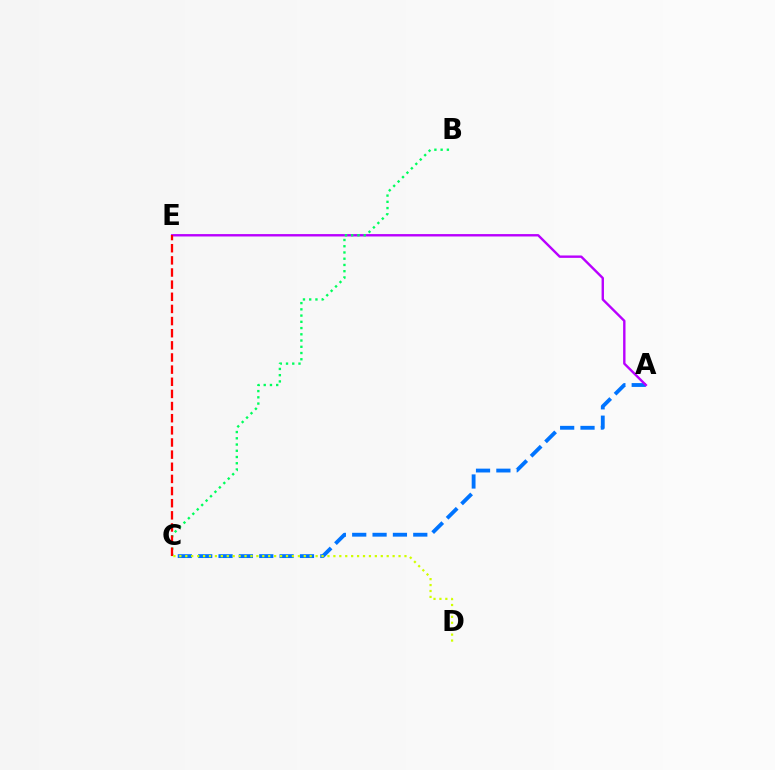{('A', 'C'): [{'color': '#0074ff', 'line_style': 'dashed', 'thickness': 2.77}], ('A', 'E'): [{'color': '#b900ff', 'line_style': 'solid', 'thickness': 1.72}], ('B', 'C'): [{'color': '#00ff5c', 'line_style': 'dotted', 'thickness': 1.7}], ('C', 'E'): [{'color': '#ff0000', 'line_style': 'dashed', 'thickness': 1.65}], ('C', 'D'): [{'color': '#d1ff00', 'line_style': 'dotted', 'thickness': 1.61}]}